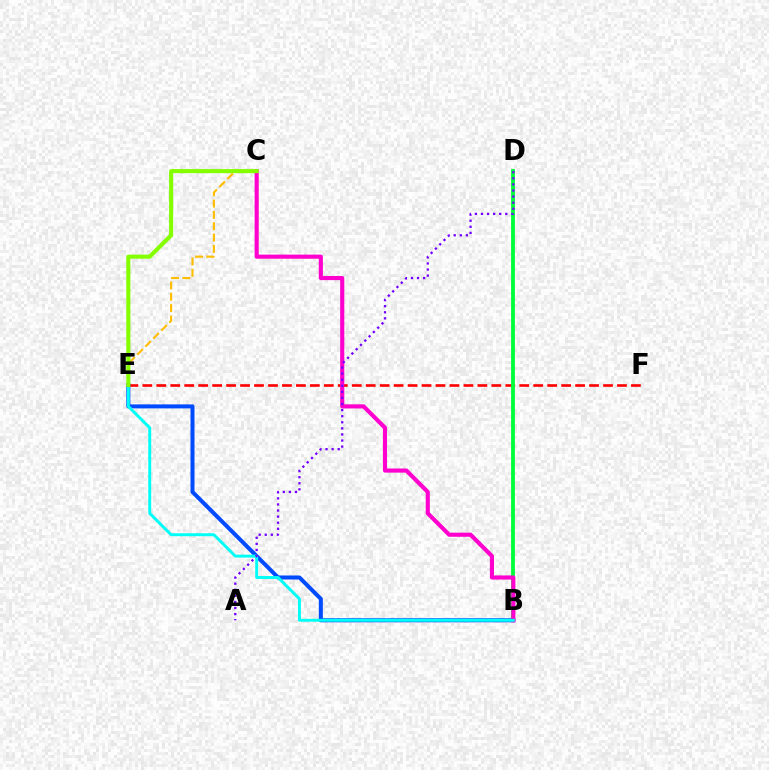{('E', 'F'): [{'color': '#ff0000', 'line_style': 'dashed', 'thickness': 1.9}], ('C', 'E'): [{'color': '#ffbd00', 'line_style': 'dashed', 'thickness': 1.54}, {'color': '#84ff00', 'line_style': 'solid', 'thickness': 2.95}], ('B', 'D'): [{'color': '#00ff39', 'line_style': 'solid', 'thickness': 2.75}], ('B', 'E'): [{'color': '#004bff', 'line_style': 'solid', 'thickness': 2.89}, {'color': '#00fff6', 'line_style': 'solid', 'thickness': 2.11}], ('B', 'C'): [{'color': '#ff00cf', 'line_style': 'solid', 'thickness': 2.97}], ('A', 'D'): [{'color': '#7200ff', 'line_style': 'dotted', 'thickness': 1.65}]}